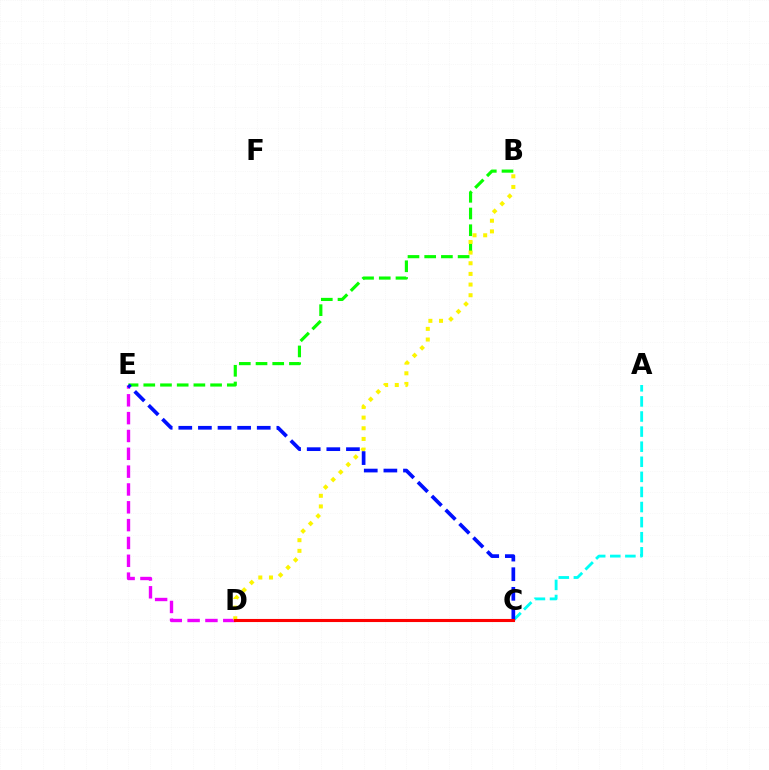{('D', 'E'): [{'color': '#ee00ff', 'line_style': 'dashed', 'thickness': 2.42}], ('A', 'C'): [{'color': '#00fff6', 'line_style': 'dashed', 'thickness': 2.05}], ('B', 'E'): [{'color': '#08ff00', 'line_style': 'dashed', 'thickness': 2.27}], ('B', 'D'): [{'color': '#fcf500', 'line_style': 'dotted', 'thickness': 2.89}], ('C', 'E'): [{'color': '#0010ff', 'line_style': 'dashed', 'thickness': 2.66}], ('C', 'D'): [{'color': '#ff0000', 'line_style': 'solid', 'thickness': 2.23}]}